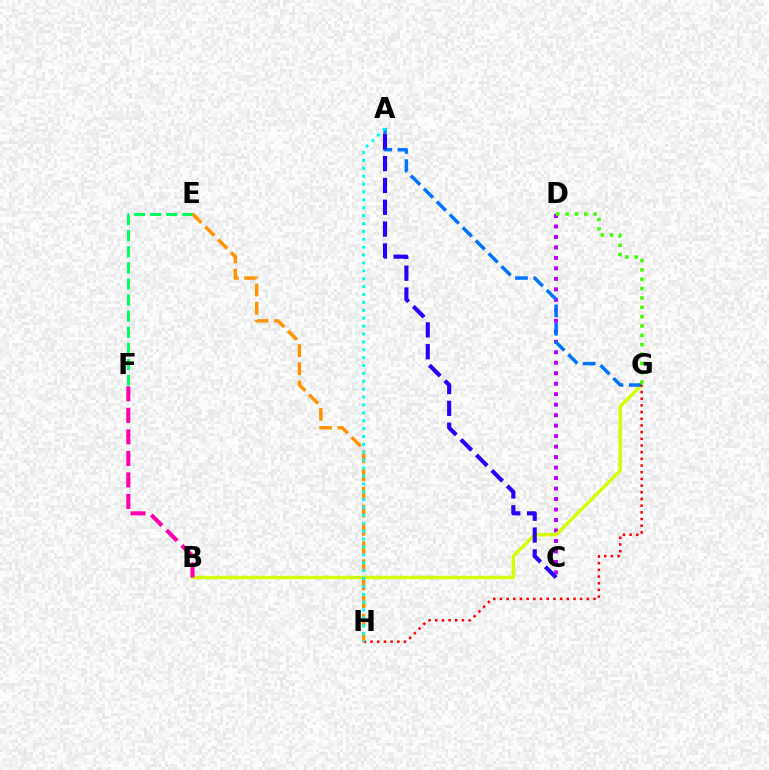{('C', 'D'): [{'color': '#b900ff', 'line_style': 'dotted', 'thickness': 2.85}], ('B', 'G'): [{'color': '#d1ff00', 'line_style': 'solid', 'thickness': 2.46}], ('A', 'G'): [{'color': '#0074ff', 'line_style': 'dashed', 'thickness': 2.49}], ('B', 'F'): [{'color': '#ff00ac', 'line_style': 'dashed', 'thickness': 2.92}], ('G', 'H'): [{'color': '#ff0000', 'line_style': 'dotted', 'thickness': 1.82}], ('E', 'F'): [{'color': '#00ff5c', 'line_style': 'dashed', 'thickness': 2.19}], ('A', 'C'): [{'color': '#2500ff', 'line_style': 'dashed', 'thickness': 2.97}], ('E', 'H'): [{'color': '#ff9400', 'line_style': 'dashed', 'thickness': 2.47}], ('D', 'G'): [{'color': '#3dff00', 'line_style': 'dotted', 'thickness': 2.54}], ('A', 'H'): [{'color': '#00fff6', 'line_style': 'dotted', 'thickness': 2.14}]}